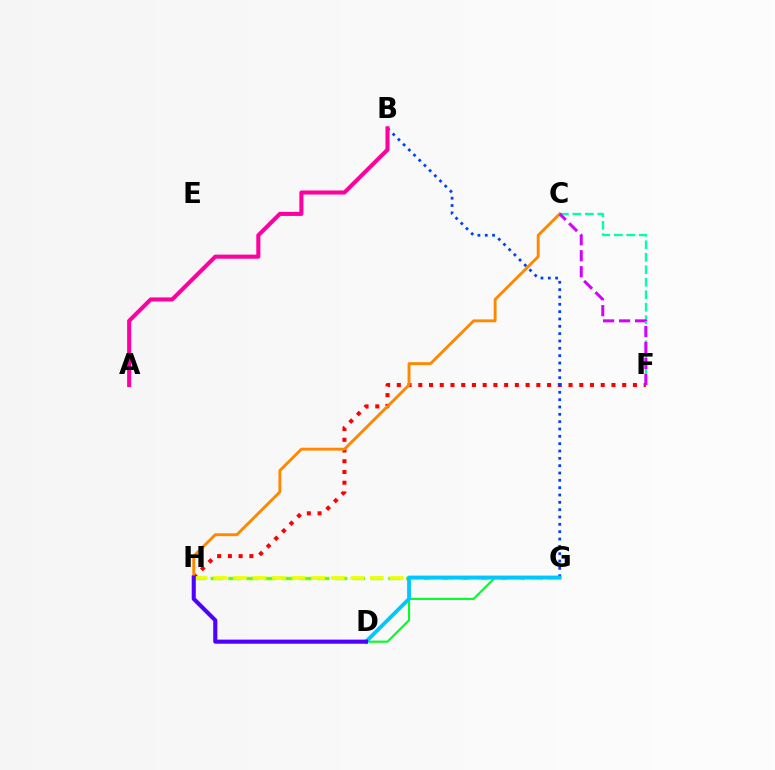{('F', 'H'): [{'color': '#ff0000', 'line_style': 'dotted', 'thickness': 2.92}], ('G', 'H'): [{'color': '#66ff00', 'line_style': 'dashed', 'thickness': 2.41}, {'color': '#eeff00', 'line_style': 'dashed', 'thickness': 2.66}], ('C', 'F'): [{'color': '#00ffaf', 'line_style': 'dashed', 'thickness': 1.7}, {'color': '#d600ff', 'line_style': 'dashed', 'thickness': 2.17}], ('C', 'H'): [{'color': '#ff8800', 'line_style': 'solid', 'thickness': 2.08}], ('B', 'G'): [{'color': '#003fff', 'line_style': 'dotted', 'thickness': 1.99}], ('D', 'G'): [{'color': '#00ff27', 'line_style': 'solid', 'thickness': 1.55}, {'color': '#00c7ff', 'line_style': 'solid', 'thickness': 2.76}], ('A', 'B'): [{'color': '#ff00a0', 'line_style': 'solid', 'thickness': 2.93}], ('D', 'H'): [{'color': '#4f00ff', 'line_style': 'solid', 'thickness': 2.95}]}